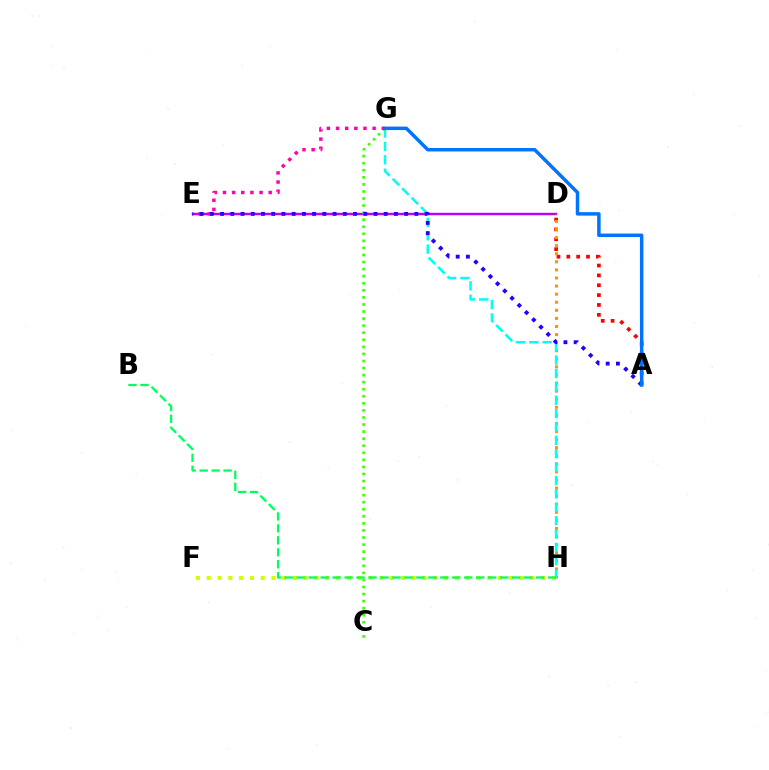{('D', 'E'): [{'color': '#b900ff', 'line_style': 'solid', 'thickness': 1.76}], ('A', 'D'): [{'color': '#ff0000', 'line_style': 'dotted', 'thickness': 2.68}], ('D', 'H'): [{'color': '#ff9400', 'line_style': 'dotted', 'thickness': 2.2}], ('F', 'H'): [{'color': '#d1ff00', 'line_style': 'dotted', 'thickness': 2.93}], ('G', 'H'): [{'color': '#00fff6', 'line_style': 'dashed', 'thickness': 1.82}], ('C', 'G'): [{'color': '#3dff00', 'line_style': 'dotted', 'thickness': 1.92}], ('B', 'H'): [{'color': '#00ff5c', 'line_style': 'dashed', 'thickness': 1.63}], ('E', 'G'): [{'color': '#ff00ac', 'line_style': 'dotted', 'thickness': 2.49}], ('A', 'E'): [{'color': '#2500ff', 'line_style': 'dotted', 'thickness': 2.78}], ('A', 'G'): [{'color': '#0074ff', 'line_style': 'solid', 'thickness': 2.5}]}